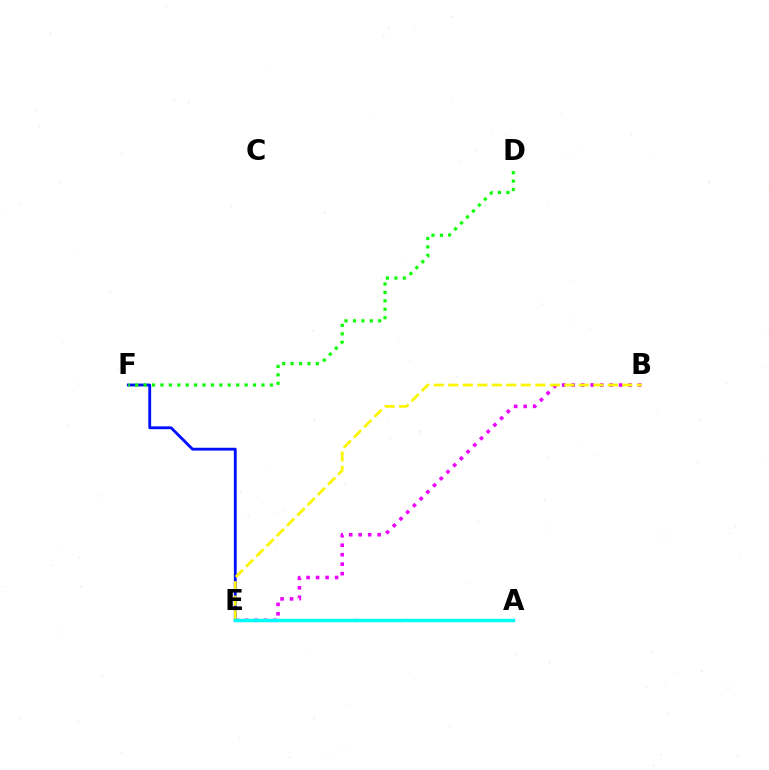{('E', 'F'): [{'color': '#0010ff', 'line_style': 'solid', 'thickness': 2.04}], ('B', 'E'): [{'color': '#ee00ff', 'line_style': 'dotted', 'thickness': 2.58}, {'color': '#fcf500', 'line_style': 'dashed', 'thickness': 1.97}], ('D', 'F'): [{'color': '#08ff00', 'line_style': 'dotted', 'thickness': 2.29}], ('A', 'E'): [{'color': '#ff0000', 'line_style': 'solid', 'thickness': 2.19}, {'color': '#00fff6', 'line_style': 'solid', 'thickness': 2.49}]}